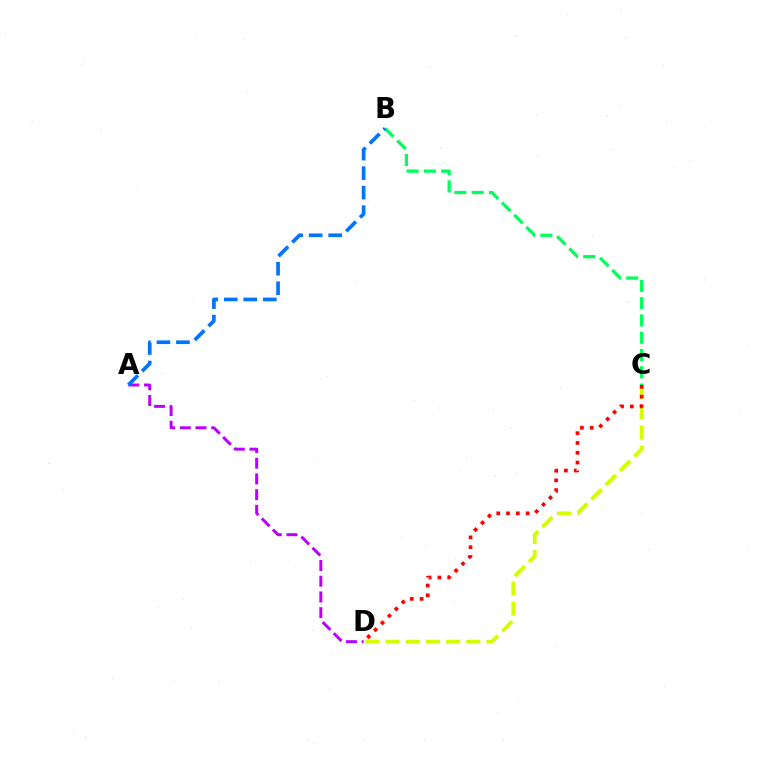{('C', 'D'): [{'color': '#d1ff00', 'line_style': 'dashed', 'thickness': 2.74}, {'color': '#ff0000', 'line_style': 'dotted', 'thickness': 2.66}], ('A', 'D'): [{'color': '#b900ff', 'line_style': 'dashed', 'thickness': 2.13}], ('B', 'C'): [{'color': '#00ff5c', 'line_style': 'dashed', 'thickness': 2.35}], ('A', 'B'): [{'color': '#0074ff', 'line_style': 'dashed', 'thickness': 2.65}]}